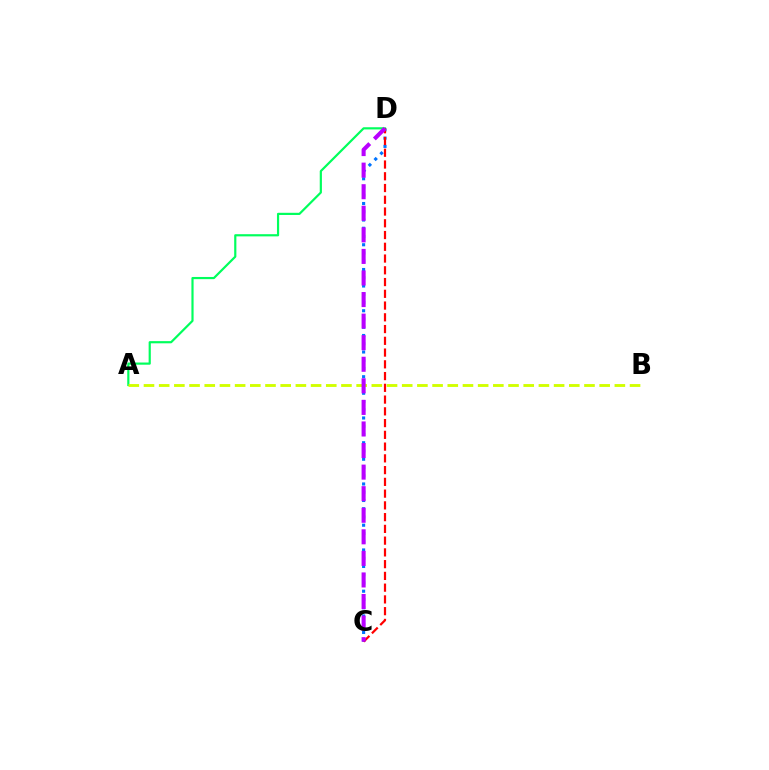{('C', 'D'): [{'color': '#0074ff', 'line_style': 'dotted', 'thickness': 2.24}, {'color': '#ff0000', 'line_style': 'dashed', 'thickness': 1.6}, {'color': '#b900ff', 'line_style': 'dashed', 'thickness': 2.93}], ('A', 'D'): [{'color': '#00ff5c', 'line_style': 'solid', 'thickness': 1.57}], ('A', 'B'): [{'color': '#d1ff00', 'line_style': 'dashed', 'thickness': 2.06}]}